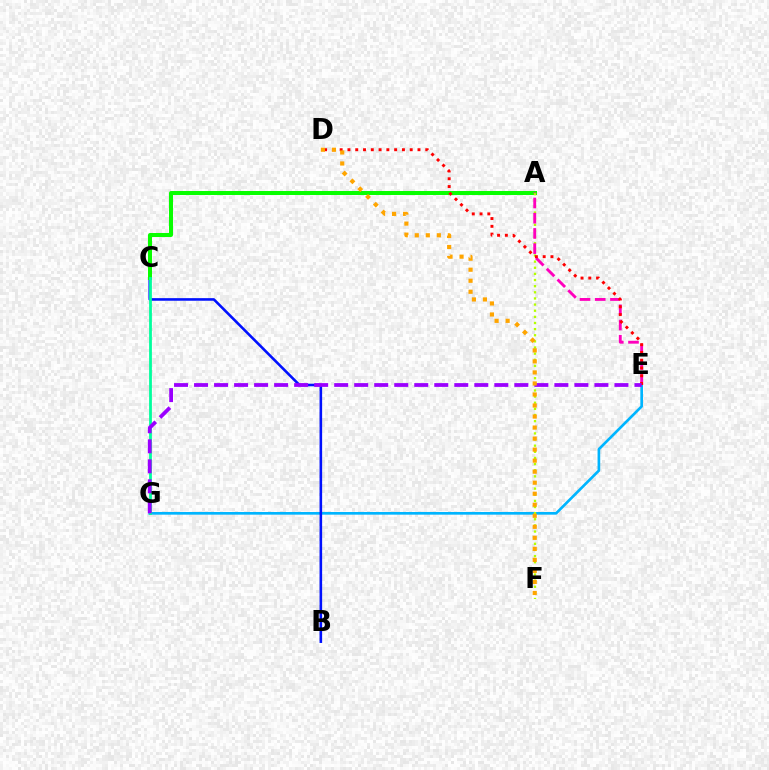{('E', 'G'): [{'color': '#00b5ff', 'line_style': 'solid', 'thickness': 1.92}, {'color': '#9b00ff', 'line_style': 'dashed', 'thickness': 2.72}], ('B', 'C'): [{'color': '#0010ff', 'line_style': 'solid', 'thickness': 1.86}], ('A', 'C'): [{'color': '#08ff00', 'line_style': 'solid', 'thickness': 2.88}], ('A', 'F'): [{'color': '#b3ff00', 'line_style': 'dotted', 'thickness': 1.67}], ('A', 'E'): [{'color': '#ff00bd', 'line_style': 'dashed', 'thickness': 2.07}], ('D', 'E'): [{'color': '#ff0000', 'line_style': 'dotted', 'thickness': 2.11}], ('C', 'G'): [{'color': '#00ff9d', 'line_style': 'solid', 'thickness': 2.0}], ('D', 'F'): [{'color': '#ffa500', 'line_style': 'dotted', 'thickness': 3.0}]}